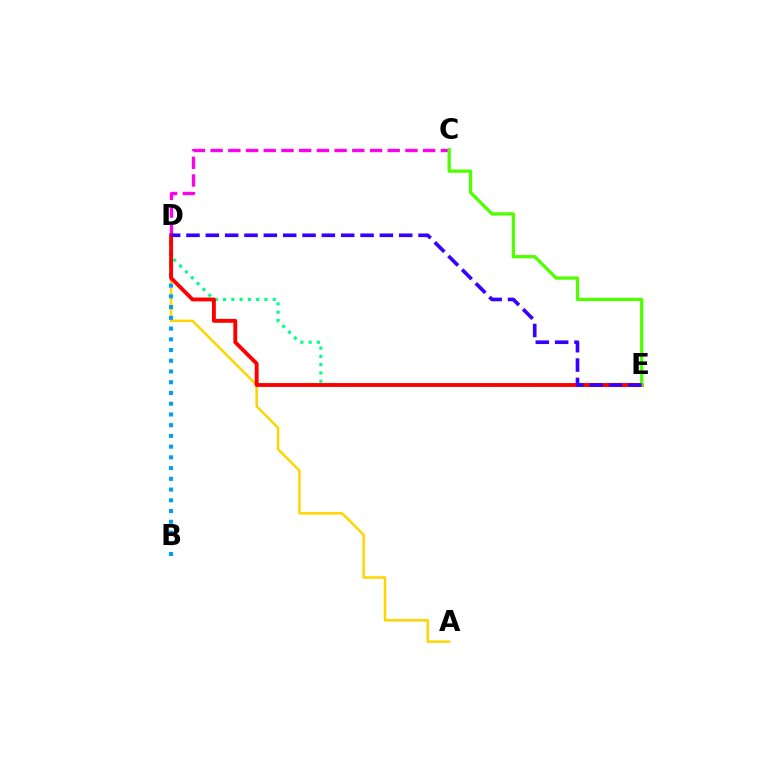{('D', 'E'): [{'color': '#00ff86', 'line_style': 'dotted', 'thickness': 2.25}, {'color': '#ff0000', 'line_style': 'solid', 'thickness': 2.79}, {'color': '#3700ff', 'line_style': 'dashed', 'thickness': 2.63}], ('A', 'D'): [{'color': '#ffd500', 'line_style': 'solid', 'thickness': 1.8}], ('B', 'D'): [{'color': '#009eff', 'line_style': 'dotted', 'thickness': 2.92}], ('C', 'D'): [{'color': '#ff00ed', 'line_style': 'dashed', 'thickness': 2.41}], ('C', 'E'): [{'color': '#4fff00', 'line_style': 'solid', 'thickness': 2.35}]}